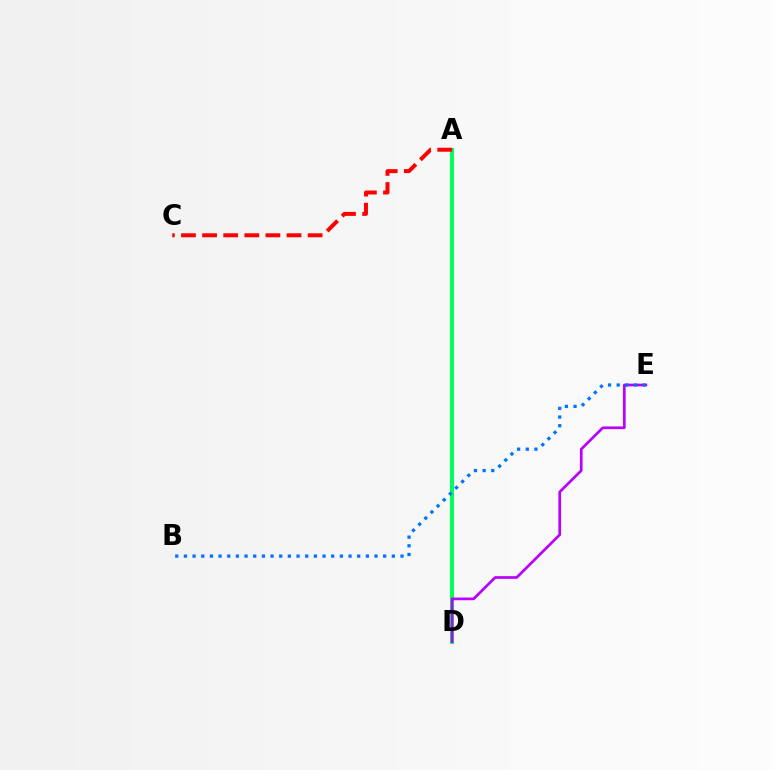{('A', 'D'): [{'color': '#d1ff00', 'line_style': 'dotted', 'thickness': 2.78}, {'color': '#00ff5c', 'line_style': 'solid', 'thickness': 2.91}], ('D', 'E'): [{'color': '#b900ff', 'line_style': 'solid', 'thickness': 1.94}], ('B', 'E'): [{'color': '#0074ff', 'line_style': 'dotted', 'thickness': 2.35}], ('A', 'C'): [{'color': '#ff0000', 'line_style': 'dashed', 'thickness': 2.87}]}